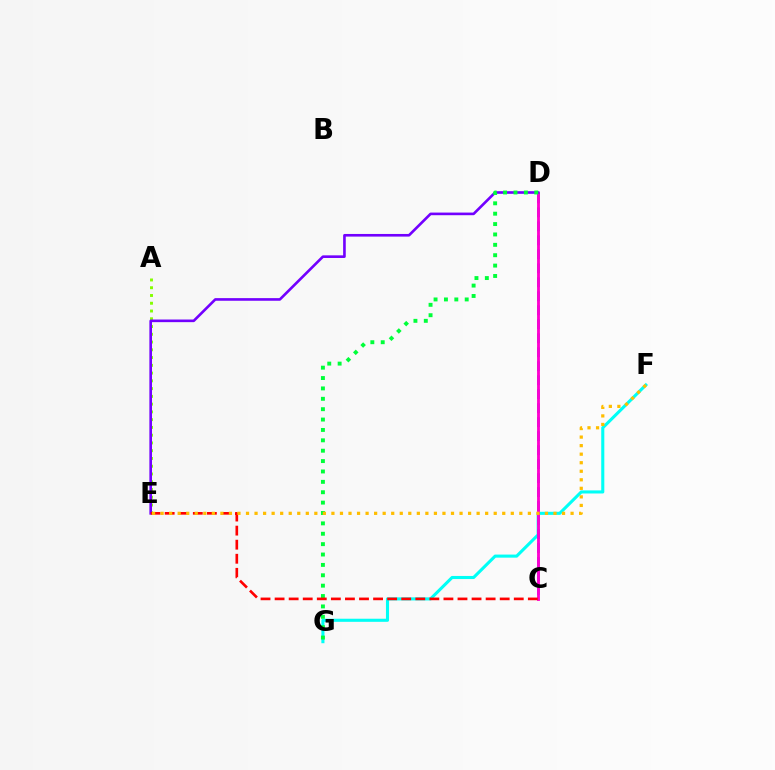{('F', 'G'): [{'color': '#00fff6', 'line_style': 'solid', 'thickness': 2.22}], ('A', 'E'): [{'color': '#84ff00', 'line_style': 'dotted', 'thickness': 2.11}], ('C', 'D'): [{'color': '#004bff', 'line_style': 'dashed', 'thickness': 1.9}, {'color': '#ff00cf', 'line_style': 'solid', 'thickness': 2.05}], ('D', 'E'): [{'color': '#7200ff', 'line_style': 'solid', 'thickness': 1.89}], ('D', 'G'): [{'color': '#00ff39', 'line_style': 'dotted', 'thickness': 2.82}], ('C', 'E'): [{'color': '#ff0000', 'line_style': 'dashed', 'thickness': 1.91}], ('E', 'F'): [{'color': '#ffbd00', 'line_style': 'dotted', 'thickness': 2.32}]}